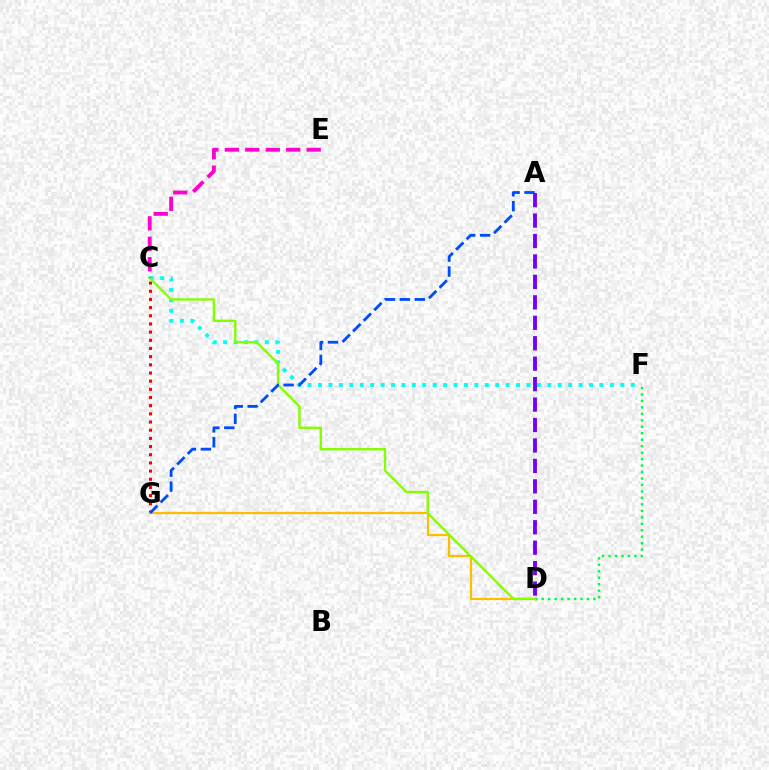{('D', 'F'): [{'color': '#00ff39', 'line_style': 'dotted', 'thickness': 1.76}], ('C', 'G'): [{'color': '#ff0000', 'line_style': 'dotted', 'thickness': 2.22}], ('D', 'G'): [{'color': '#ffbd00', 'line_style': 'solid', 'thickness': 1.6}], ('C', 'F'): [{'color': '#00fff6', 'line_style': 'dotted', 'thickness': 2.83}], ('C', 'D'): [{'color': '#84ff00', 'line_style': 'solid', 'thickness': 1.7}], ('A', 'G'): [{'color': '#004bff', 'line_style': 'dashed', 'thickness': 2.03}], ('A', 'D'): [{'color': '#7200ff', 'line_style': 'dashed', 'thickness': 2.78}], ('C', 'E'): [{'color': '#ff00cf', 'line_style': 'dashed', 'thickness': 2.78}]}